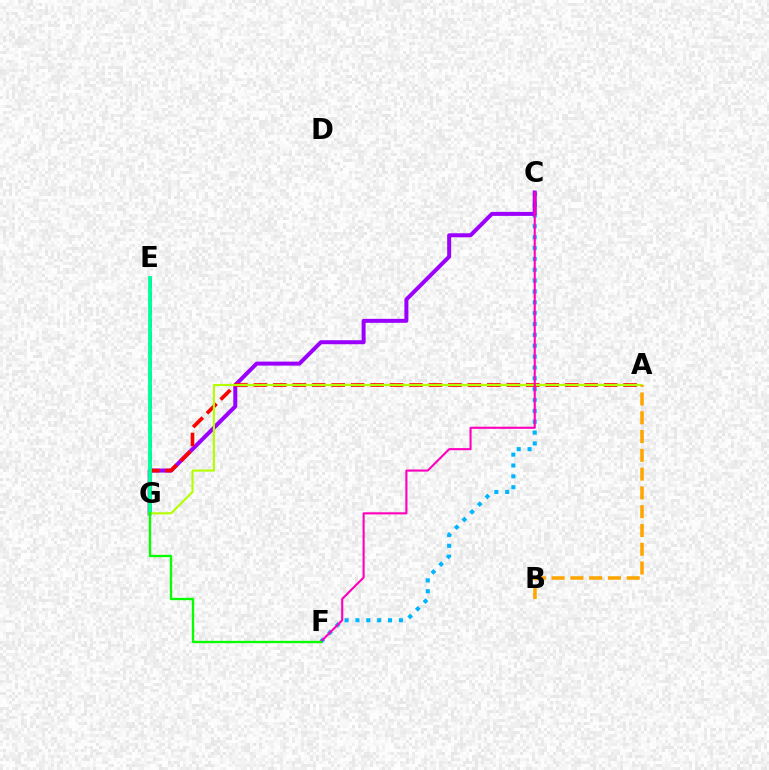{('C', 'F'): [{'color': '#00b5ff', 'line_style': 'dotted', 'thickness': 2.95}, {'color': '#ff00bd', 'line_style': 'solid', 'thickness': 1.52}], ('E', 'G'): [{'color': '#0010ff', 'line_style': 'dashed', 'thickness': 1.81}, {'color': '#00ff9d', 'line_style': 'solid', 'thickness': 2.77}], ('C', 'G'): [{'color': '#9b00ff', 'line_style': 'solid', 'thickness': 2.88}], ('A', 'G'): [{'color': '#ff0000', 'line_style': 'dashed', 'thickness': 2.64}, {'color': '#b3ff00', 'line_style': 'solid', 'thickness': 1.54}], ('A', 'B'): [{'color': '#ffa500', 'line_style': 'dashed', 'thickness': 2.55}], ('F', 'G'): [{'color': '#08ff00', 'line_style': 'solid', 'thickness': 1.69}]}